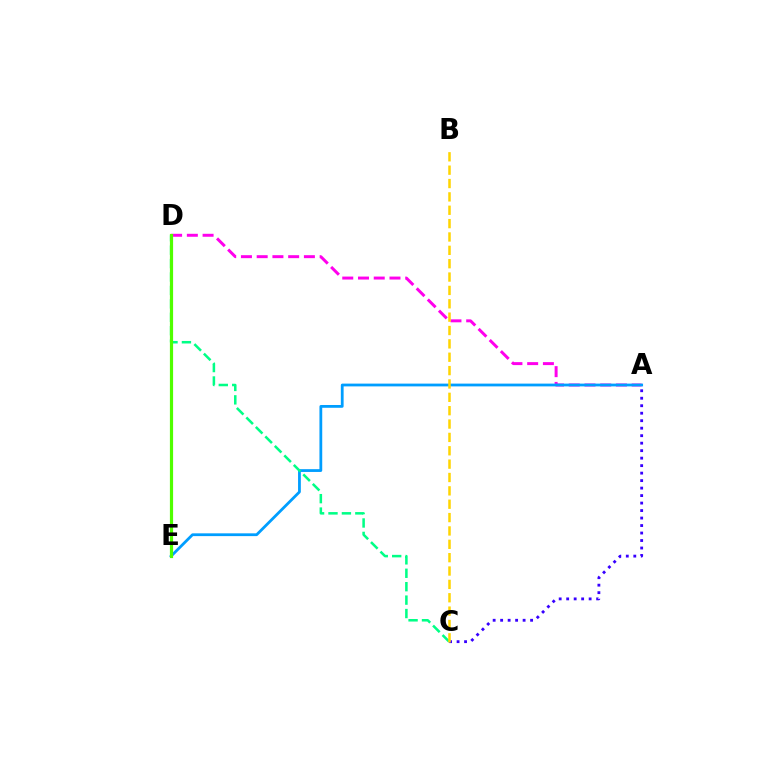{('D', 'E'): [{'color': '#ff0000', 'line_style': 'dashed', 'thickness': 1.96}, {'color': '#4fff00', 'line_style': 'solid', 'thickness': 2.3}], ('A', 'D'): [{'color': '#ff00ed', 'line_style': 'dashed', 'thickness': 2.14}], ('A', 'E'): [{'color': '#009eff', 'line_style': 'solid', 'thickness': 2.0}], ('C', 'D'): [{'color': '#00ff86', 'line_style': 'dashed', 'thickness': 1.82}], ('A', 'C'): [{'color': '#3700ff', 'line_style': 'dotted', 'thickness': 2.03}], ('B', 'C'): [{'color': '#ffd500', 'line_style': 'dashed', 'thickness': 1.82}]}